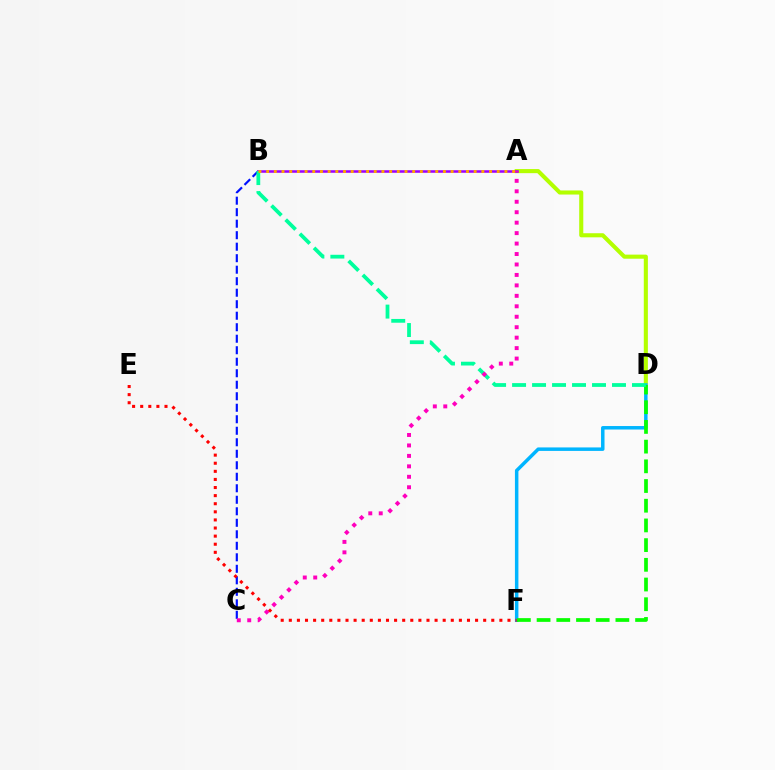{('A', 'D'): [{'color': '#b3ff00', 'line_style': 'solid', 'thickness': 2.94}], ('D', 'F'): [{'color': '#00b5ff', 'line_style': 'solid', 'thickness': 2.51}, {'color': '#08ff00', 'line_style': 'dashed', 'thickness': 2.68}], ('B', 'C'): [{'color': '#0010ff', 'line_style': 'dashed', 'thickness': 1.56}], ('A', 'B'): [{'color': '#9b00ff', 'line_style': 'solid', 'thickness': 1.83}, {'color': '#ffa500', 'line_style': 'dotted', 'thickness': 2.09}], ('B', 'D'): [{'color': '#00ff9d', 'line_style': 'dashed', 'thickness': 2.71}], ('A', 'C'): [{'color': '#ff00bd', 'line_style': 'dotted', 'thickness': 2.84}], ('E', 'F'): [{'color': '#ff0000', 'line_style': 'dotted', 'thickness': 2.2}]}